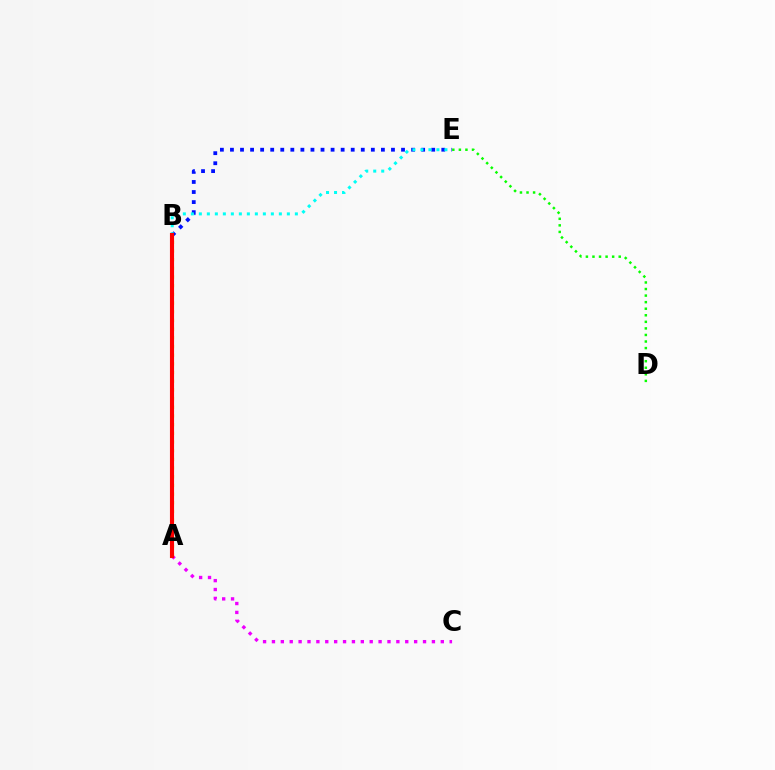{('B', 'E'): [{'color': '#0010ff', 'line_style': 'dotted', 'thickness': 2.73}, {'color': '#00fff6', 'line_style': 'dotted', 'thickness': 2.17}], ('A', 'B'): [{'color': '#fcf500', 'line_style': 'dotted', 'thickness': 2.36}, {'color': '#ff0000', 'line_style': 'solid', 'thickness': 2.96}], ('D', 'E'): [{'color': '#08ff00', 'line_style': 'dotted', 'thickness': 1.78}], ('A', 'C'): [{'color': '#ee00ff', 'line_style': 'dotted', 'thickness': 2.41}]}